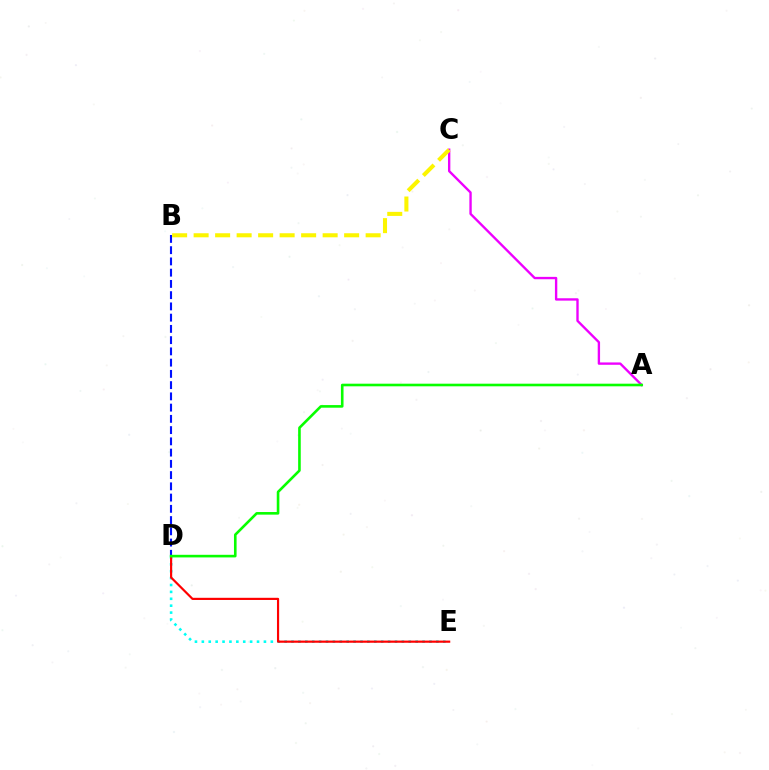{('D', 'E'): [{'color': '#00fff6', 'line_style': 'dotted', 'thickness': 1.87}, {'color': '#ff0000', 'line_style': 'solid', 'thickness': 1.57}], ('A', 'C'): [{'color': '#ee00ff', 'line_style': 'solid', 'thickness': 1.7}], ('B', 'D'): [{'color': '#0010ff', 'line_style': 'dashed', 'thickness': 1.53}], ('B', 'C'): [{'color': '#fcf500', 'line_style': 'dashed', 'thickness': 2.92}], ('A', 'D'): [{'color': '#08ff00', 'line_style': 'solid', 'thickness': 1.88}]}